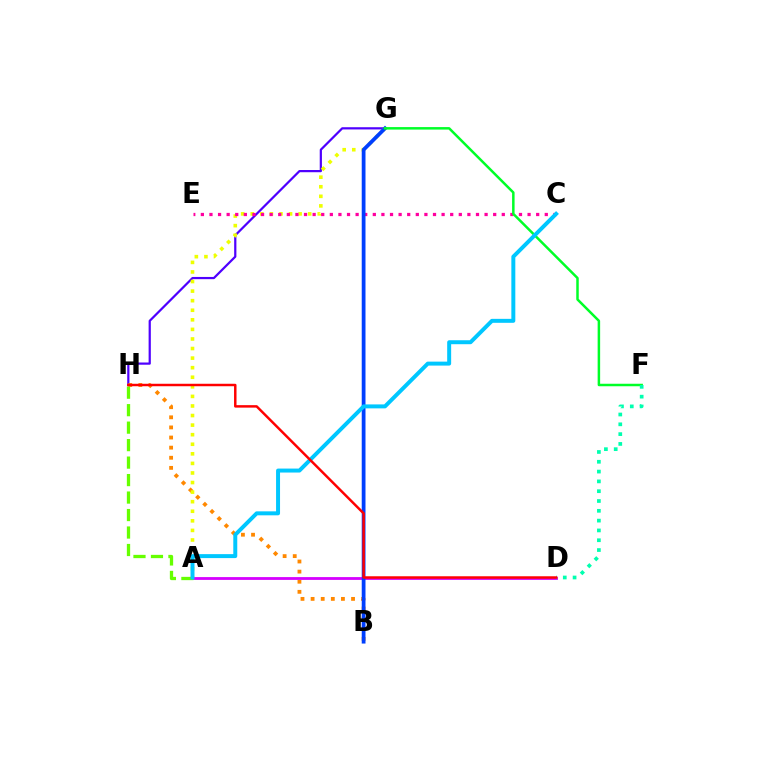{('G', 'H'): [{'color': '#4f00ff', 'line_style': 'solid', 'thickness': 1.6}], ('B', 'H'): [{'color': '#ff8800', 'line_style': 'dotted', 'thickness': 2.75}], ('A', 'G'): [{'color': '#eeff00', 'line_style': 'dotted', 'thickness': 2.6}], ('A', 'D'): [{'color': '#d600ff', 'line_style': 'solid', 'thickness': 2.02}], ('A', 'H'): [{'color': '#66ff00', 'line_style': 'dashed', 'thickness': 2.37}], ('C', 'E'): [{'color': '#ff00a0', 'line_style': 'dotted', 'thickness': 2.34}], ('B', 'G'): [{'color': '#003fff', 'line_style': 'solid', 'thickness': 2.72}], ('F', 'G'): [{'color': '#00ff27', 'line_style': 'solid', 'thickness': 1.8}], ('A', 'C'): [{'color': '#00c7ff', 'line_style': 'solid', 'thickness': 2.86}], ('D', 'F'): [{'color': '#00ffaf', 'line_style': 'dotted', 'thickness': 2.66}], ('D', 'H'): [{'color': '#ff0000', 'line_style': 'solid', 'thickness': 1.78}]}